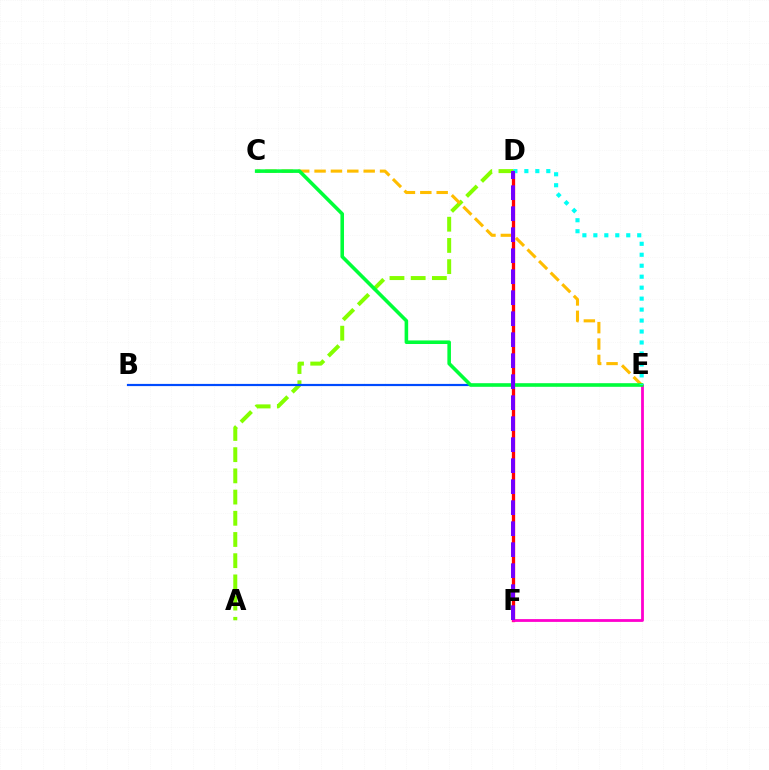{('D', 'F'): [{'color': '#ff0000', 'line_style': 'solid', 'thickness': 2.37}, {'color': '#7200ff', 'line_style': 'dashed', 'thickness': 2.85}], ('E', 'F'): [{'color': '#ff00cf', 'line_style': 'solid', 'thickness': 2.02}], ('A', 'D'): [{'color': '#84ff00', 'line_style': 'dashed', 'thickness': 2.88}], ('B', 'E'): [{'color': '#004bff', 'line_style': 'solid', 'thickness': 1.58}], ('C', 'E'): [{'color': '#ffbd00', 'line_style': 'dashed', 'thickness': 2.22}, {'color': '#00ff39', 'line_style': 'solid', 'thickness': 2.57}], ('D', 'E'): [{'color': '#00fff6', 'line_style': 'dotted', 'thickness': 2.98}]}